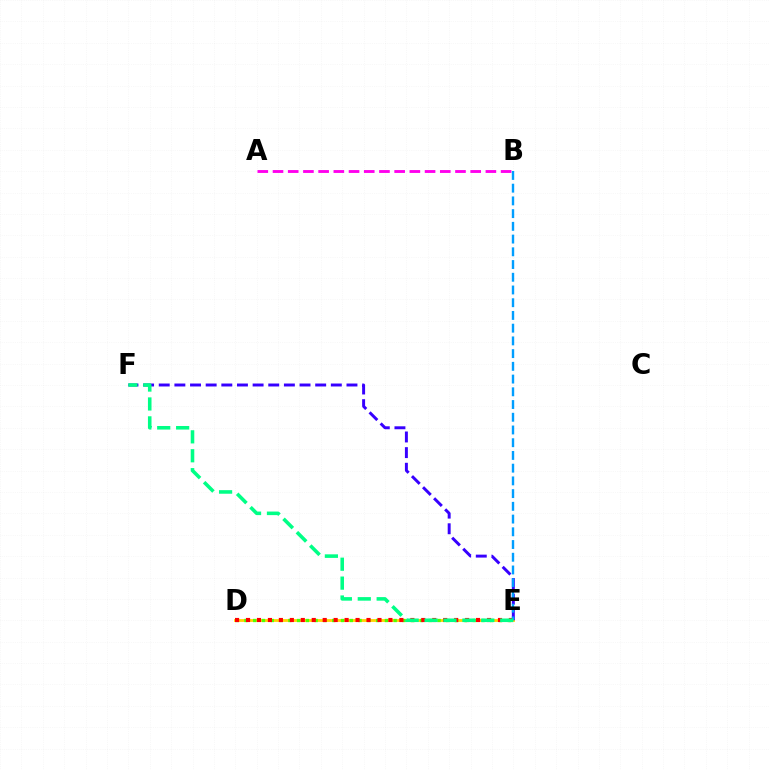{('D', 'E'): [{'color': '#ffd500', 'line_style': 'solid', 'thickness': 2.03}, {'color': '#4fff00', 'line_style': 'dotted', 'thickness': 2.39}, {'color': '#ff0000', 'line_style': 'dotted', 'thickness': 2.98}], ('A', 'B'): [{'color': '#ff00ed', 'line_style': 'dashed', 'thickness': 2.07}], ('E', 'F'): [{'color': '#3700ff', 'line_style': 'dashed', 'thickness': 2.13}, {'color': '#00ff86', 'line_style': 'dashed', 'thickness': 2.57}], ('B', 'E'): [{'color': '#009eff', 'line_style': 'dashed', 'thickness': 1.73}]}